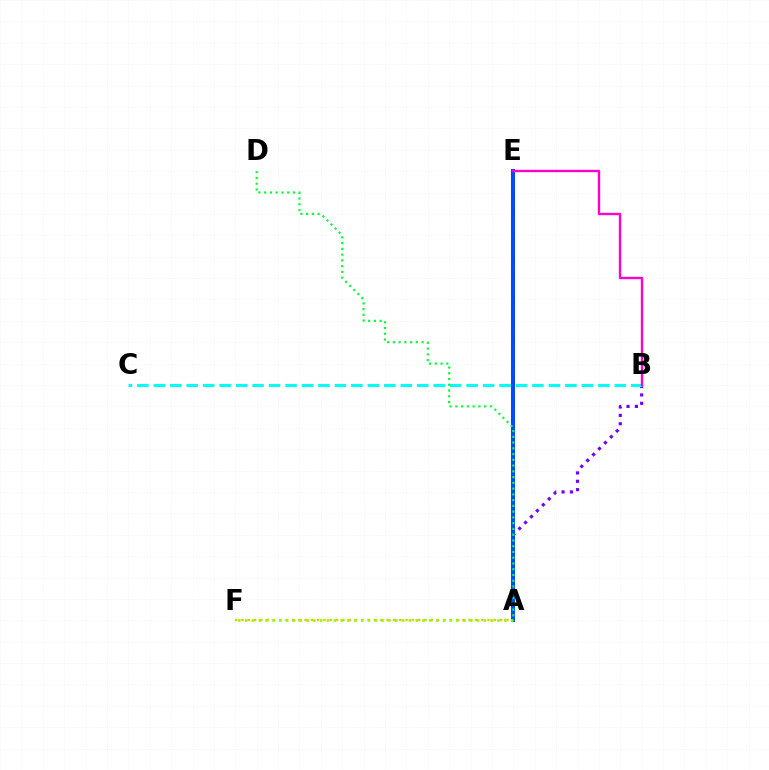{('A', 'F'): [{'color': '#ffbd00', 'line_style': 'dotted', 'thickness': 1.71}, {'color': '#84ff00', 'line_style': 'dotted', 'thickness': 1.85}], ('A', 'B'): [{'color': '#7200ff', 'line_style': 'dotted', 'thickness': 2.27}], ('B', 'C'): [{'color': '#00fff6', 'line_style': 'dashed', 'thickness': 2.24}], ('A', 'E'): [{'color': '#ff0000', 'line_style': 'dotted', 'thickness': 1.95}, {'color': '#004bff', 'line_style': 'solid', 'thickness': 2.88}], ('B', 'E'): [{'color': '#ff00cf', 'line_style': 'solid', 'thickness': 1.71}], ('A', 'D'): [{'color': '#00ff39', 'line_style': 'dotted', 'thickness': 1.56}]}